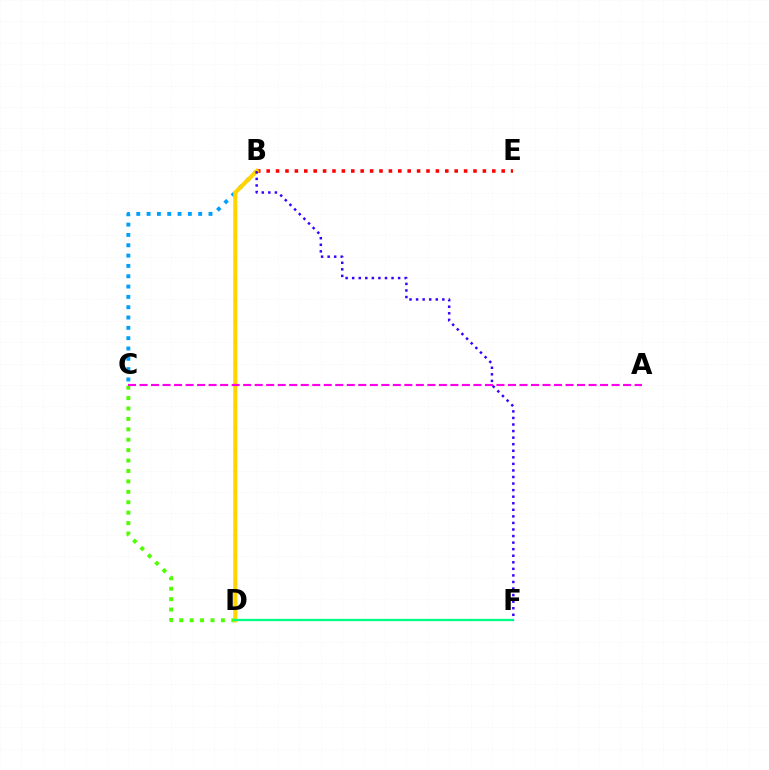{('C', 'D'): [{'color': '#4fff00', 'line_style': 'dotted', 'thickness': 2.83}], ('B', 'C'): [{'color': '#009eff', 'line_style': 'dotted', 'thickness': 2.8}], ('B', 'E'): [{'color': '#ff0000', 'line_style': 'dotted', 'thickness': 2.55}], ('B', 'D'): [{'color': '#ffd500', 'line_style': 'solid', 'thickness': 2.93}], ('A', 'C'): [{'color': '#ff00ed', 'line_style': 'dashed', 'thickness': 1.56}], ('D', 'F'): [{'color': '#00ff86', 'line_style': 'solid', 'thickness': 1.65}], ('B', 'F'): [{'color': '#3700ff', 'line_style': 'dotted', 'thickness': 1.78}]}